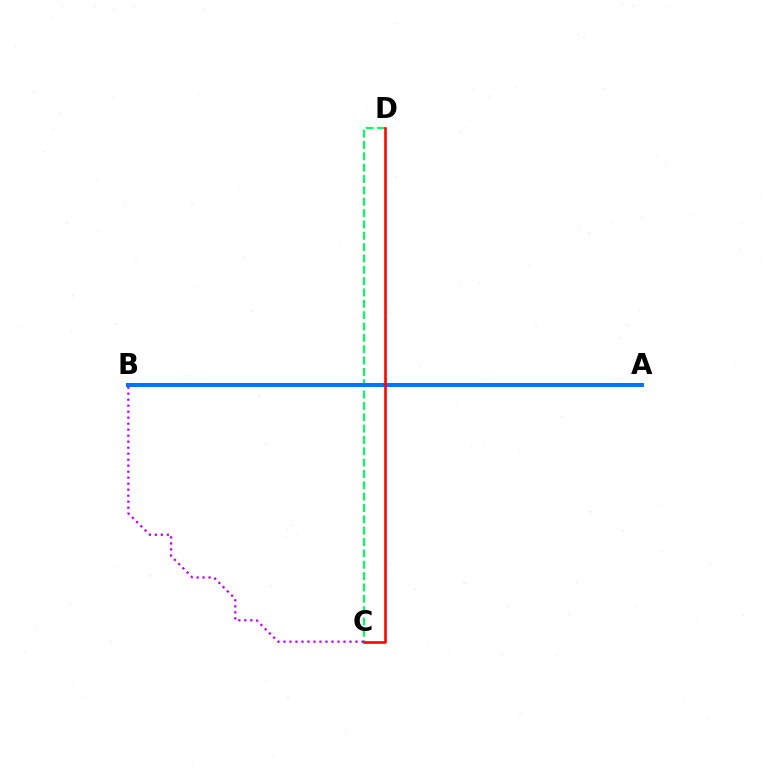{('C', 'D'): [{'color': '#00ff5c', 'line_style': 'dashed', 'thickness': 1.54}, {'color': '#ff0000', 'line_style': 'solid', 'thickness': 1.87}], ('A', 'B'): [{'color': '#d1ff00', 'line_style': 'dashed', 'thickness': 2.53}, {'color': '#0074ff', 'line_style': 'solid', 'thickness': 2.87}], ('B', 'C'): [{'color': '#b900ff', 'line_style': 'dotted', 'thickness': 1.63}]}